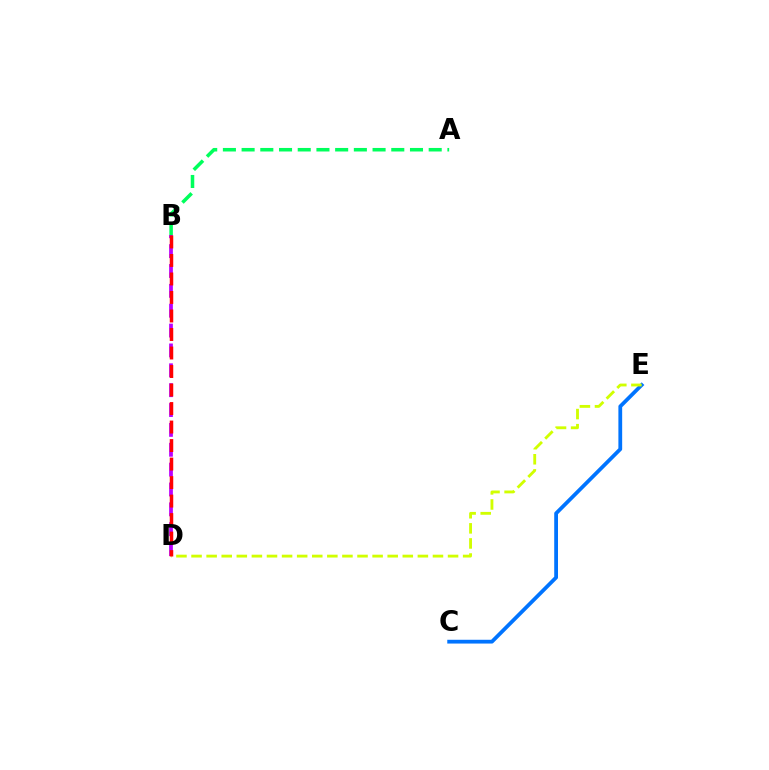{('A', 'B'): [{'color': '#00ff5c', 'line_style': 'dashed', 'thickness': 2.54}], ('C', 'E'): [{'color': '#0074ff', 'line_style': 'solid', 'thickness': 2.72}], ('B', 'D'): [{'color': '#b900ff', 'line_style': 'dashed', 'thickness': 2.7}, {'color': '#ff0000', 'line_style': 'dashed', 'thickness': 2.51}], ('D', 'E'): [{'color': '#d1ff00', 'line_style': 'dashed', 'thickness': 2.05}]}